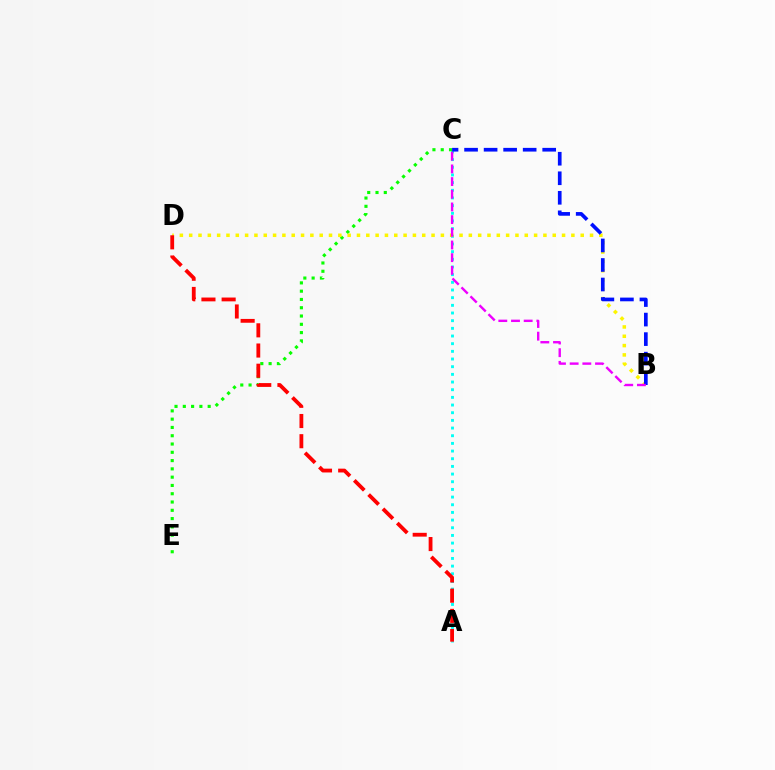{('A', 'C'): [{'color': '#00fff6', 'line_style': 'dotted', 'thickness': 2.08}], ('C', 'E'): [{'color': '#08ff00', 'line_style': 'dotted', 'thickness': 2.25}], ('B', 'D'): [{'color': '#fcf500', 'line_style': 'dotted', 'thickness': 2.53}], ('A', 'D'): [{'color': '#ff0000', 'line_style': 'dashed', 'thickness': 2.74}], ('B', 'C'): [{'color': '#0010ff', 'line_style': 'dashed', 'thickness': 2.65}, {'color': '#ee00ff', 'line_style': 'dashed', 'thickness': 1.72}]}